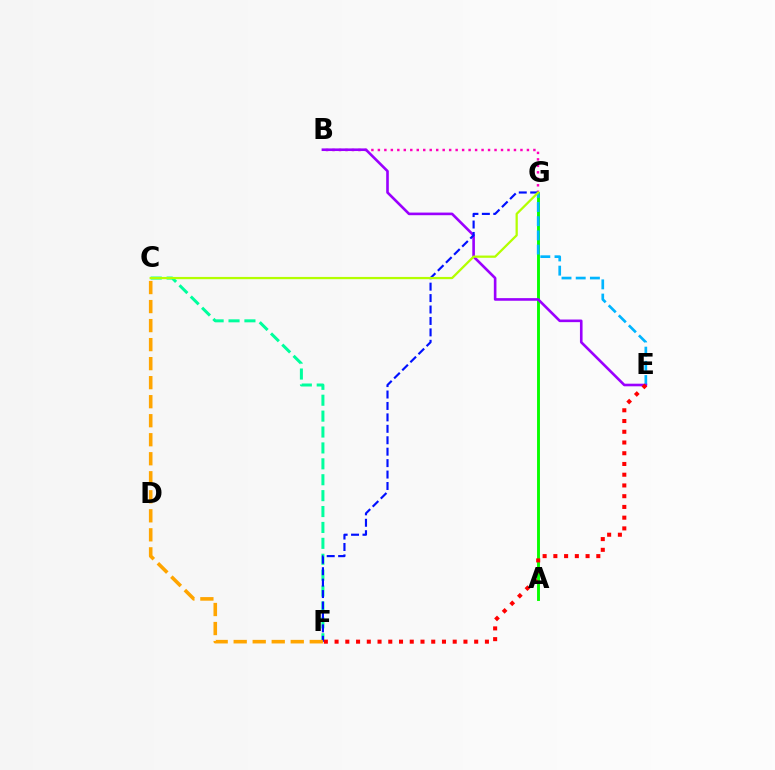{('C', 'F'): [{'color': '#00ff9d', 'line_style': 'dashed', 'thickness': 2.16}, {'color': '#ffa500', 'line_style': 'dashed', 'thickness': 2.58}], ('B', 'G'): [{'color': '#ff00bd', 'line_style': 'dotted', 'thickness': 1.76}], ('A', 'G'): [{'color': '#08ff00', 'line_style': 'solid', 'thickness': 2.09}], ('E', 'G'): [{'color': '#00b5ff', 'line_style': 'dashed', 'thickness': 1.93}], ('B', 'E'): [{'color': '#9b00ff', 'line_style': 'solid', 'thickness': 1.88}], ('F', 'G'): [{'color': '#0010ff', 'line_style': 'dashed', 'thickness': 1.55}], ('C', 'G'): [{'color': '#b3ff00', 'line_style': 'solid', 'thickness': 1.62}], ('E', 'F'): [{'color': '#ff0000', 'line_style': 'dotted', 'thickness': 2.92}]}